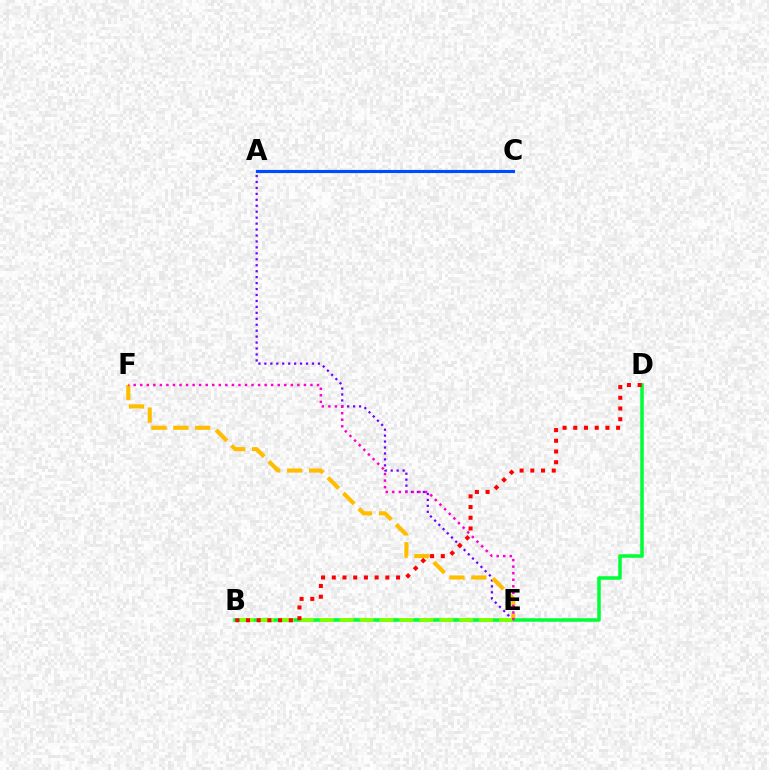{('A', 'E'): [{'color': '#7200ff', 'line_style': 'dotted', 'thickness': 1.62}], ('B', 'E'): [{'color': '#00fff6', 'line_style': 'solid', 'thickness': 1.67}, {'color': '#84ff00', 'line_style': 'dashed', 'thickness': 2.71}], ('E', 'F'): [{'color': '#ffbd00', 'line_style': 'dashed', 'thickness': 2.98}, {'color': '#ff00cf', 'line_style': 'dotted', 'thickness': 1.78}], ('B', 'D'): [{'color': '#00ff39', 'line_style': 'solid', 'thickness': 2.54}, {'color': '#ff0000', 'line_style': 'dotted', 'thickness': 2.91}], ('A', 'C'): [{'color': '#004bff', 'line_style': 'solid', 'thickness': 2.26}]}